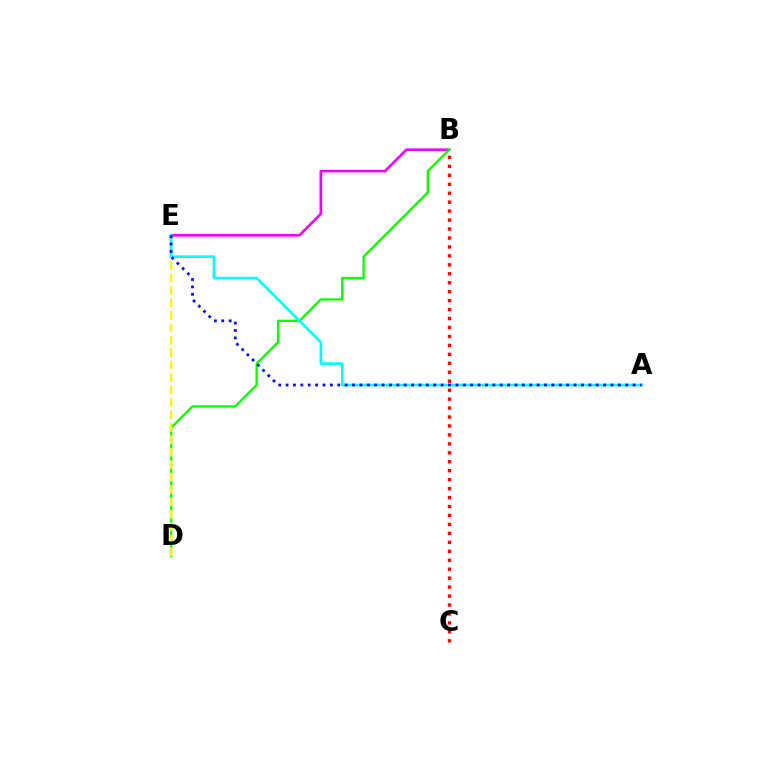{('B', 'E'): [{'color': '#ee00ff', 'line_style': 'solid', 'thickness': 1.9}], ('B', 'C'): [{'color': '#ff0000', 'line_style': 'dotted', 'thickness': 2.43}], ('B', 'D'): [{'color': '#08ff00', 'line_style': 'solid', 'thickness': 1.67}], ('D', 'E'): [{'color': '#fcf500', 'line_style': 'dashed', 'thickness': 1.69}], ('A', 'E'): [{'color': '#00fff6', 'line_style': 'solid', 'thickness': 1.88}, {'color': '#0010ff', 'line_style': 'dotted', 'thickness': 2.01}]}